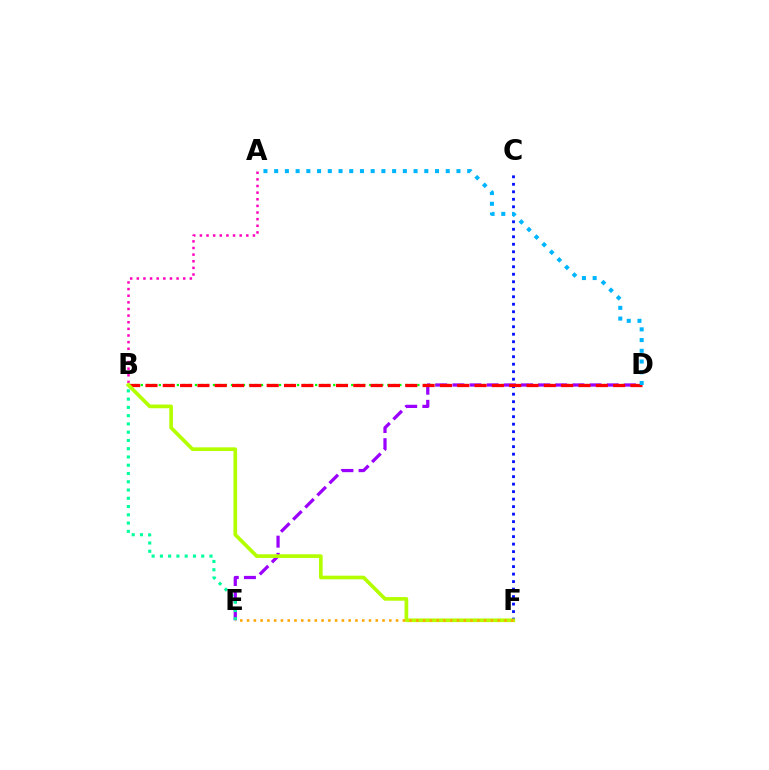{('B', 'D'): [{'color': '#08ff00', 'line_style': 'dotted', 'thickness': 1.63}, {'color': '#ff0000', 'line_style': 'dashed', 'thickness': 2.35}], ('D', 'E'): [{'color': '#9b00ff', 'line_style': 'dashed', 'thickness': 2.33}], ('C', 'F'): [{'color': '#0010ff', 'line_style': 'dotted', 'thickness': 2.04}], ('B', 'E'): [{'color': '#00ff9d', 'line_style': 'dotted', 'thickness': 2.25}], ('A', 'B'): [{'color': '#ff00bd', 'line_style': 'dotted', 'thickness': 1.8}], ('B', 'F'): [{'color': '#b3ff00', 'line_style': 'solid', 'thickness': 2.64}], ('E', 'F'): [{'color': '#ffa500', 'line_style': 'dotted', 'thickness': 1.84}], ('A', 'D'): [{'color': '#00b5ff', 'line_style': 'dotted', 'thickness': 2.91}]}